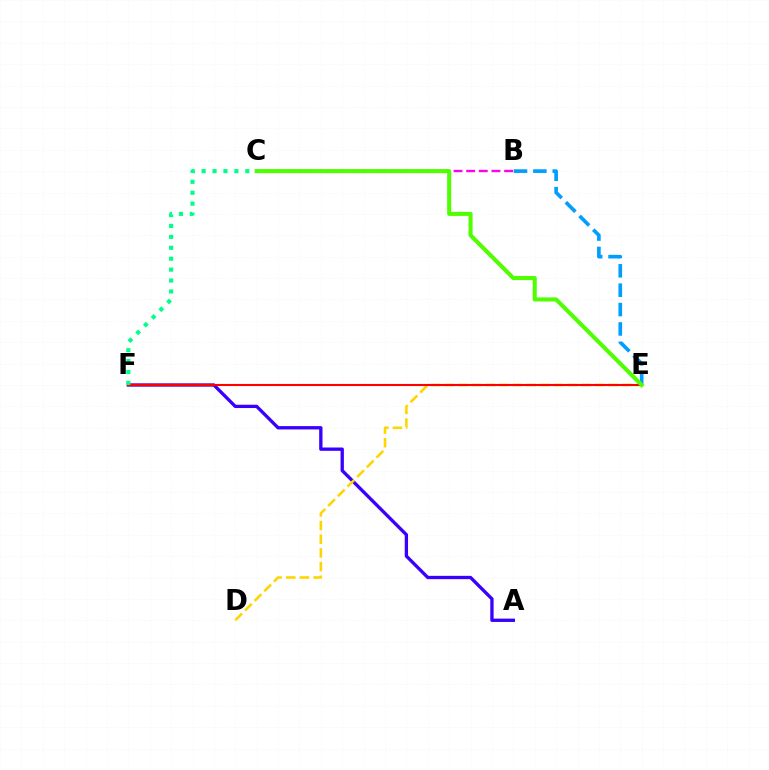{('A', 'F'): [{'color': '#3700ff', 'line_style': 'solid', 'thickness': 2.39}], ('D', 'E'): [{'color': '#ffd500', 'line_style': 'dashed', 'thickness': 1.86}], ('E', 'F'): [{'color': '#ff0000', 'line_style': 'solid', 'thickness': 1.5}], ('B', 'C'): [{'color': '#ff00ed', 'line_style': 'dashed', 'thickness': 1.72}], ('B', 'E'): [{'color': '#009eff', 'line_style': 'dashed', 'thickness': 2.63}], ('C', 'E'): [{'color': '#4fff00', 'line_style': 'solid', 'thickness': 2.92}], ('C', 'F'): [{'color': '#00ff86', 'line_style': 'dotted', 'thickness': 2.97}]}